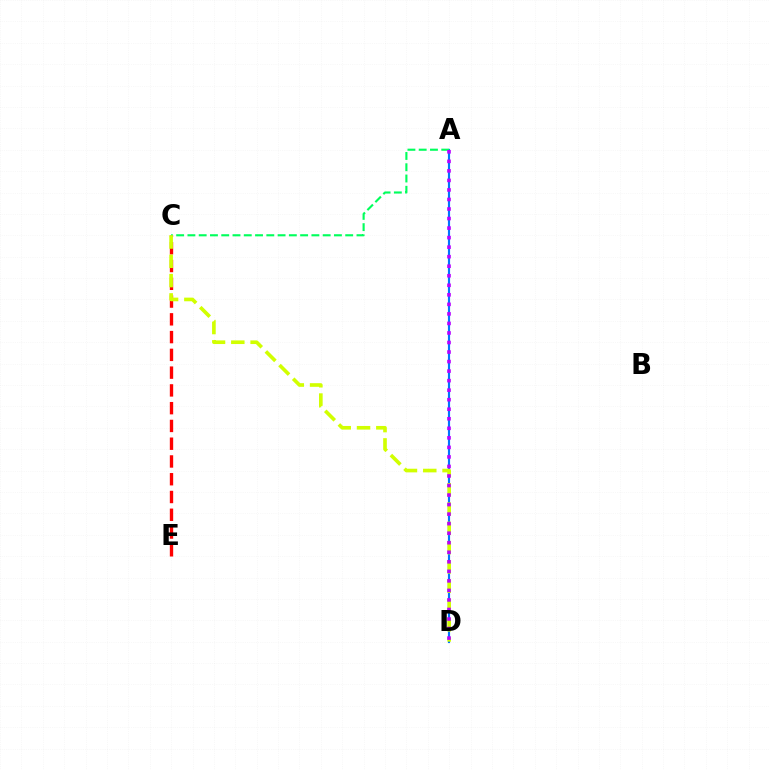{('C', 'E'): [{'color': '#ff0000', 'line_style': 'dashed', 'thickness': 2.41}], ('A', 'D'): [{'color': '#0074ff', 'line_style': 'solid', 'thickness': 1.55}, {'color': '#b900ff', 'line_style': 'dotted', 'thickness': 2.59}], ('A', 'C'): [{'color': '#00ff5c', 'line_style': 'dashed', 'thickness': 1.53}], ('C', 'D'): [{'color': '#d1ff00', 'line_style': 'dashed', 'thickness': 2.62}]}